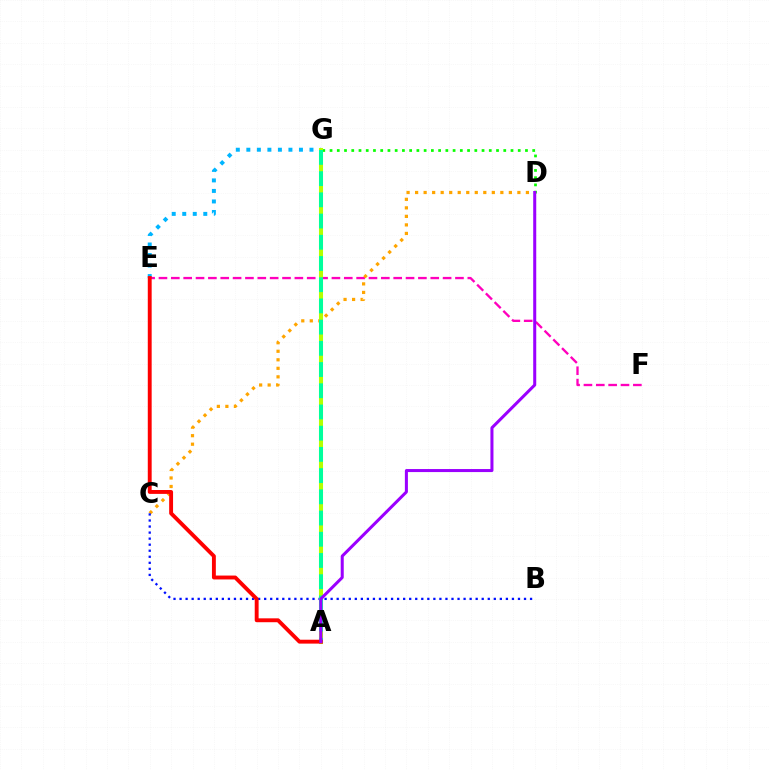{('E', 'G'): [{'color': '#00b5ff', 'line_style': 'dotted', 'thickness': 2.86}], ('E', 'F'): [{'color': '#ff00bd', 'line_style': 'dashed', 'thickness': 1.68}], ('C', 'D'): [{'color': '#ffa500', 'line_style': 'dotted', 'thickness': 2.32}], ('D', 'G'): [{'color': '#08ff00', 'line_style': 'dotted', 'thickness': 1.97}], ('B', 'C'): [{'color': '#0010ff', 'line_style': 'dotted', 'thickness': 1.64}], ('A', 'G'): [{'color': '#b3ff00', 'line_style': 'solid', 'thickness': 2.92}, {'color': '#00ff9d', 'line_style': 'dashed', 'thickness': 2.88}], ('A', 'E'): [{'color': '#ff0000', 'line_style': 'solid', 'thickness': 2.8}], ('A', 'D'): [{'color': '#9b00ff', 'line_style': 'solid', 'thickness': 2.18}]}